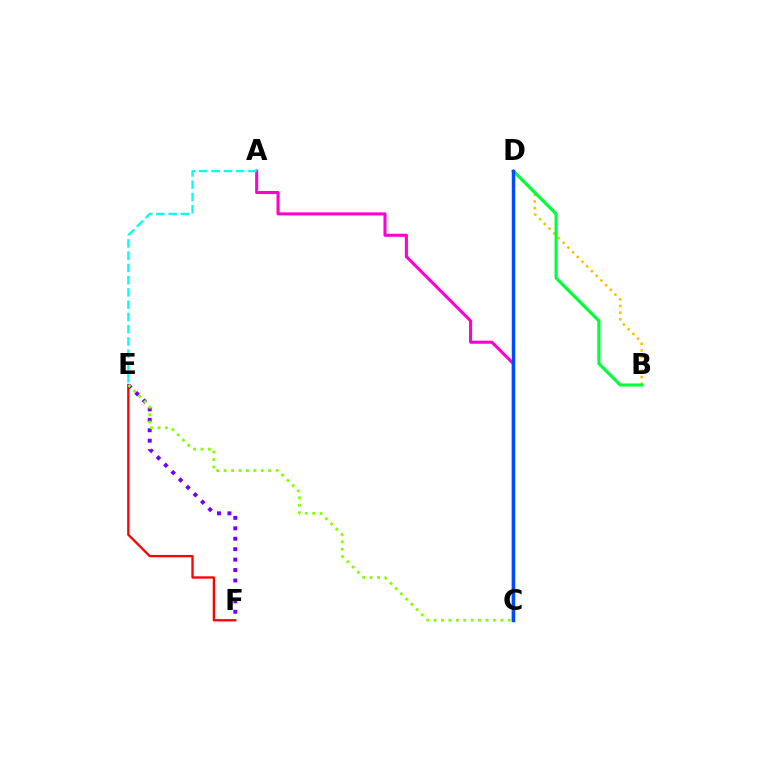{('E', 'F'): [{'color': '#ff0000', 'line_style': 'solid', 'thickness': 1.68}, {'color': '#7200ff', 'line_style': 'dotted', 'thickness': 2.83}], ('B', 'D'): [{'color': '#ffbd00', 'line_style': 'dotted', 'thickness': 1.81}, {'color': '#00ff39', 'line_style': 'solid', 'thickness': 2.26}], ('A', 'C'): [{'color': '#ff00cf', 'line_style': 'solid', 'thickness': 2.2}], ('C', 'E'): [{'color': '#84ff00', 'line_style': 'dotted', 'thickness': 2.02}], ('A', 'E'): [{'color': '#00fff6', 'line_style': 'dashed', 'thickness': 1.66}], ('C', 'D'): [{'color': '#004bff', 'line_style': 'solid', 'thickness': 2.49}]}